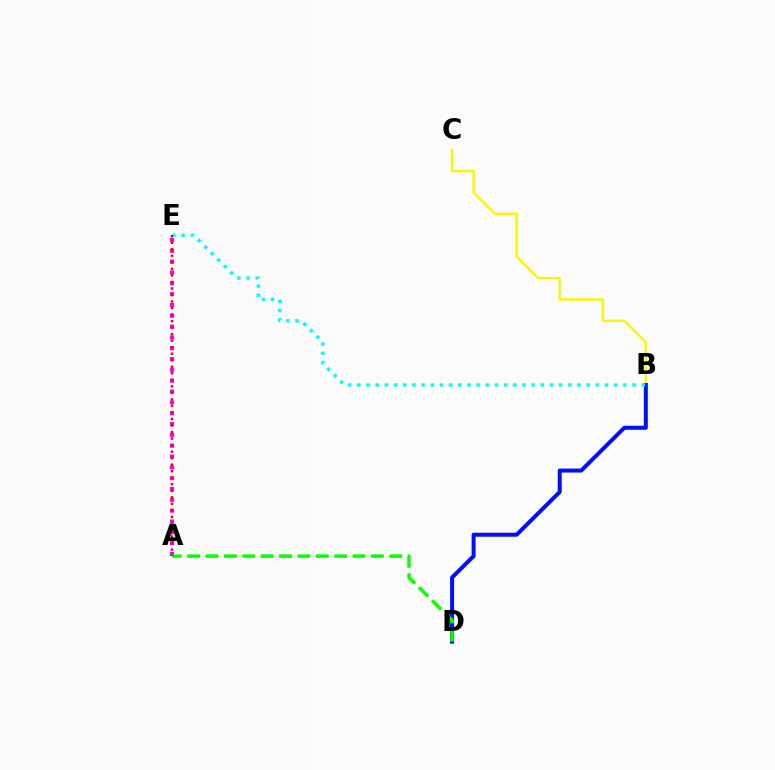{('B', 'C'): [{'color': '#fcf500', 'line_style': 'solid', 'thickness': 1.71}], ('B', 'D'): [{'color': '#0010ff', 'line_style': 'solid', 'thickness': 2.88}], ('A', 'E'): [{'color': '#ee00ff', 'line_style': 'dotted', 'thickness': 2.94}, {'color': '#ff0000', 'line_style': 'dotted', 'thickness': 1.77}], ('A', 'D'): [{'color': '#08ff00', 'line_style': 'dashed', 'thickness': 2.5}], ('B', 'E'): [{'color': '#00fff6', 'line_style': 'dotted', 'thickness': 2.49}]}